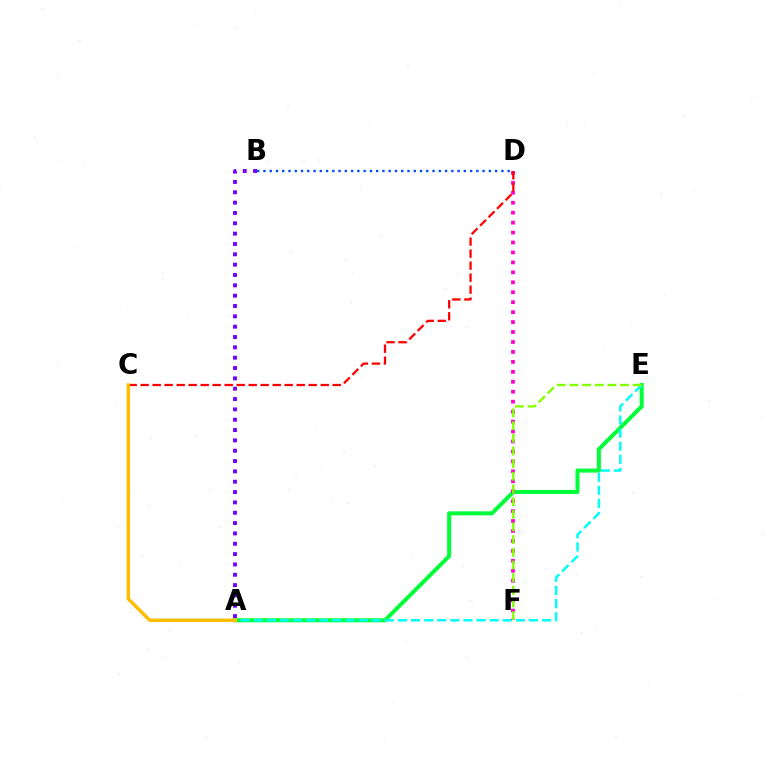{('A', 'E'): [{'color': '#00ff39', 'line_style': 'solid', 'thickness': 2.9}, {'color': '#00fff6', 'line_style': 'dashed', 'thickness': 1.78}], ('A', 'B'): [{'color': '#7200ff', 'line_style': 'dotted', 'thickness': 2.81}], ('B', 'D'): [{'color': '#004bff', 'line_style': 'dotted', 'thickness': 1.7}], ('D', 'F'): [{'color': '#ff00cf', 'line_style': 'dotted', 'thickness': 2.7}], ('C', 'D'): [{'color': '#ff0000', 'line_style': 'dashed', 'thickness': 1.63}], ('E', 'F'): [{'color': '#84ff00', 'line_style': 'dashed', 'thickness': 1.72}], ('A', 'C'): [{'color': '#ffbd00', 'line_style': 'solid', 'thickness': 2.49}]}